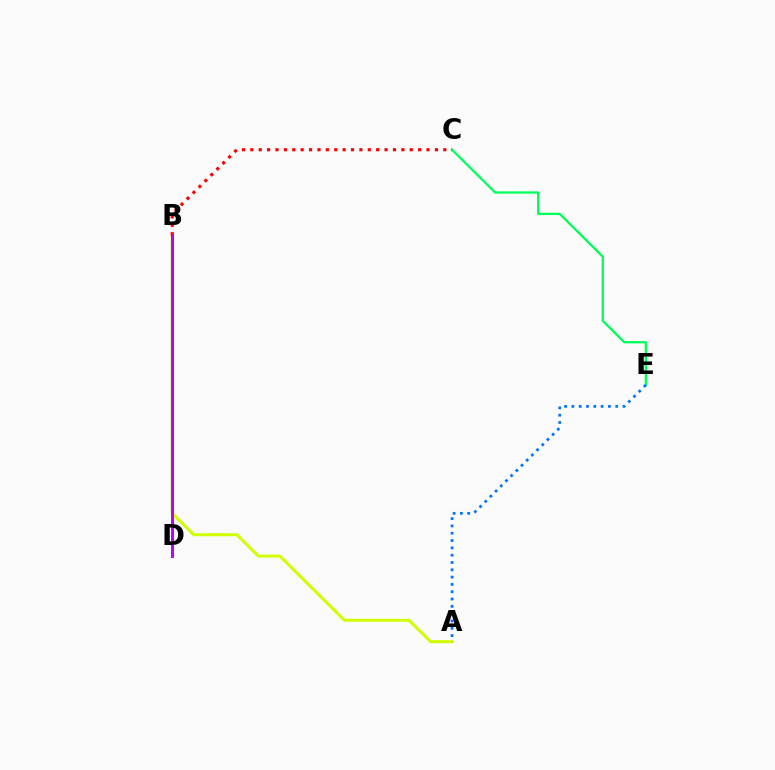{('A', 'B'): [{'color': '#d1ff00', 'line_style': 'solid', 'thickness': 2.18}], ('C', 'E'): [{'color': '#00ff5c', 'line_style': 'solid', 'thickness': 1.66}], ('B', 'C'): [{'color': '#ff0000', 'line_style': 'dotted', 'thickness': 2.28}], ('B', 'D'): [{'color': '#b900ff', 'line_style': 'solid', 'thickness': 2.12}], ('A', 'E'): [{'color': '#0074ff', 'line_style': 'dotted', 'thickness': 1.99}]}